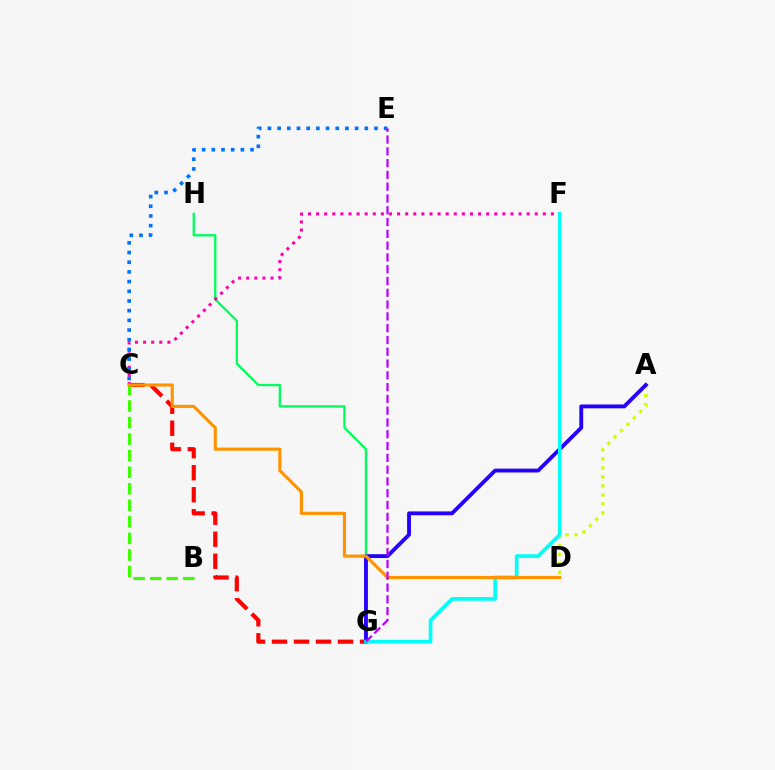{('G', 'H'): [{'color': '#00ff5c', 'line_style': 'solid', 'thickness': 1.68}], ('A', 'D'): [{'color': '#d1ff00', 'line_style': 'dotted', 'thickness': 2.45}], ('C', 'G'): [{'color': '#ff0000', 'line_style': 'dashed', 'thickness': 2.99}], ('B', 'C'): [{'color': '#3dff00', 'line_style': 'dashed', 'thickness': 2.25}], ('C', 'F'): [{'color': '#ff00ac', 'line_style': 'dotted', 'thickness': 2.2}], ('A', 'G'): [{'color': '#2500ff', 'line_style': 'solid', 'thickness': 2.77}], ('C', 'E'): [{'color': '#0074ff', 'line_style': 'dotted', 'thickness': 2.63}], ('F', 'G'): [{'color': '#00fff6', 'line_style': 'solid', 'thickness': 2.66}], ('C', 'D'): [{'color': '#ff9400', 'line_style': 'solid', 'thickness': 2.26}], ('E', 'G'): [{'color': '#b900ff', 'line_style': 'dashed', 'thickness': 1.6}]}